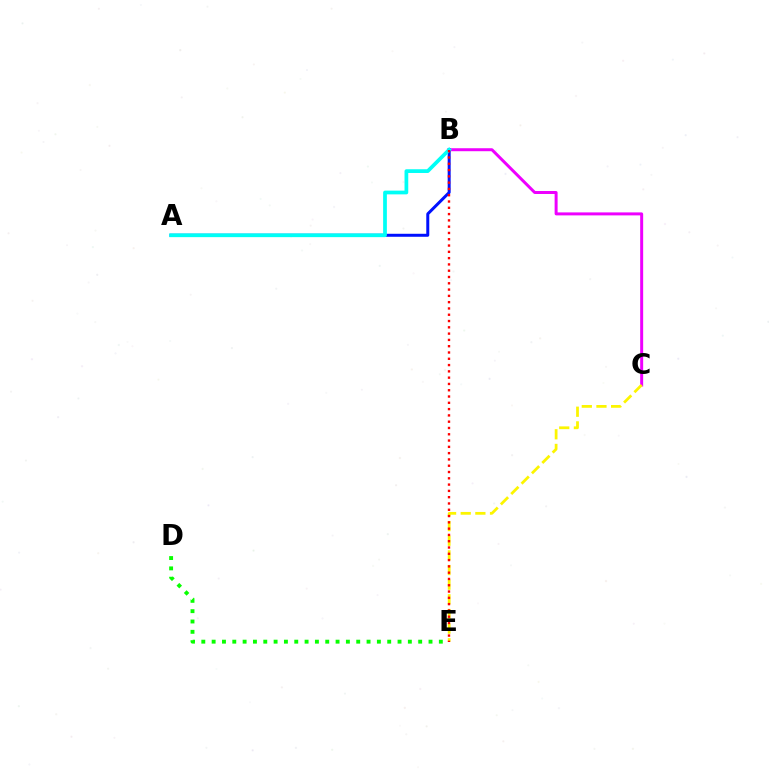{('D', 'E'): [{'color': '#08ff00', 'line_style': 'dotted', 'thickness': 2.81}], ('B', 'C'): [{'color': '#ee00ff', 'line_style': 'solid', 'thickness': 2.14}], ('A', 'B'): [{'color': '#0010ff', 'line_style': 'solid', 'thickness': 2.15}, {'color': '#00fff6', 'line_style': 'solid', 'thickness': 2.69}], ('C', 'E'): [{'color': '#fcf500', 'line_style': 'dashed', 'thickness': 1.99}], ('B', 'E'): [{'color': '#ff0000', 'line_style': 'dotted', 'thickness': 1.71}]}